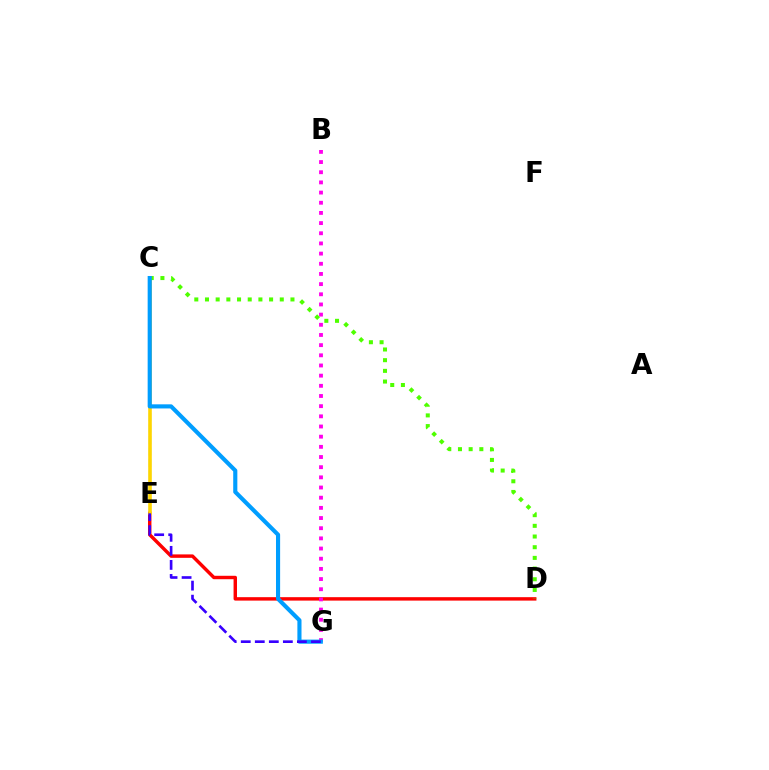{('C', 'E'): [{'color': '#00ff86', 'line_style': 'dashed', 'thickness': 1.56}, {'color': '#ffd500', 'line_style': 'solid', 'thickness': 2.58}], ('D', 'E'): [{'color': '#ff0000', 'line_style': 'solid', 'thickness': 2.47}], ('B', 'G'): [{'color': '#ff00ed', 'line_style': 'dotted', 'thickness': 2.76}], ('C', 'D'): [{'color': '#4fff00', 'line_style': 'dotted', 'thickness': 2.9}], ('C', 'G'): [{'color': '#009eff', 'line_style': 'solid', 'thickness': 2.97}], ('E', 'G'): [{'color': '#3700ff', 'line_style': 'dashed', 'thickness': 1.91}]}